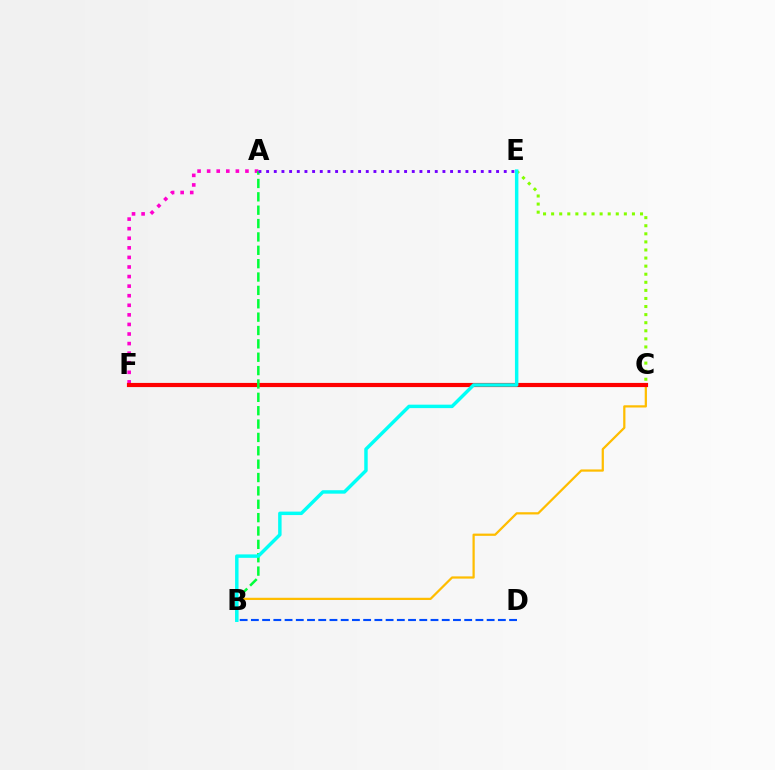{('A', 'F'): [{'color': '#ff00cf', 'line_style': 'dotted', 'thickness': 2.6}], ('B', 'D'): [{'color': '#004bff', 'line_style': 'dashed', 'thickness': 1.53}], ('B', 'C'): [{'color': '#ffbd00', 'line_style': 'solid', 'thickness': 1.61}], ('C', 'E'): [{'color': '#84ff00', 'line_style': 'dotted', 'thickness': 2.2}], ('C', 'F'): [{'color': '#ff0000', 'line_style': 'solid', 'thickness': 2.99}], ('A', 'B'): [{'color': '#00ff39', 'line_style': 'dashed', 'thickness': 1.82}], ('A', 'E'): [{'color': '#7200ff', 'line_style': 'dotted', 'thickness': 2.08}], ('B', 'E'): [{'color': '#00fff6', 'line_style': 'solid', 'thickness': 2.48}]}